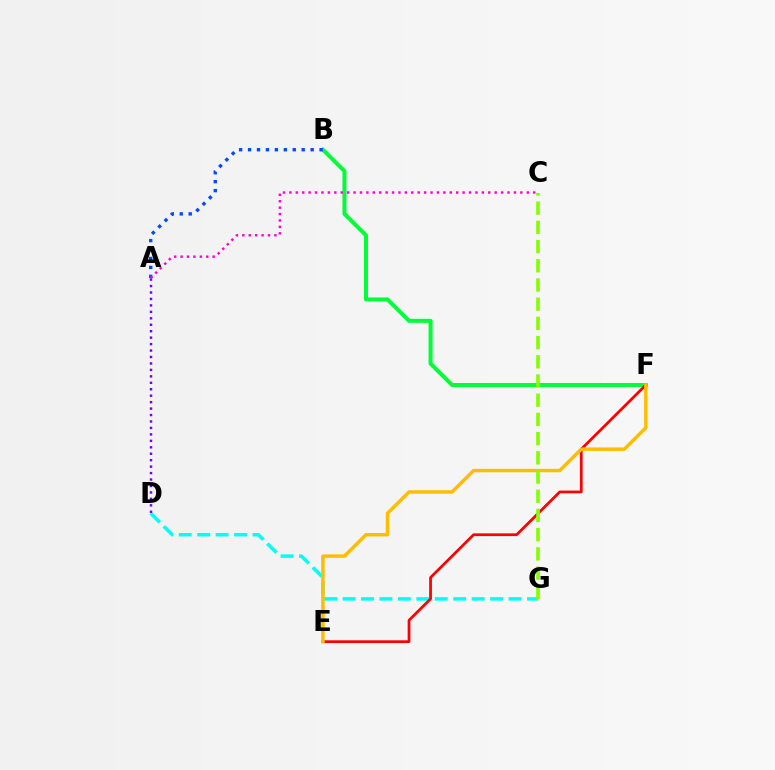{('B', 'F'): [{'color': '#00ff39', 'line_style': 'solid', 'thickness': 2.88}], ('D', 'G'): [{'color': '#00fff6', 'line_style': 'dashed', 'thickness': 2.51}], ('E', 'F'): [{'color': '#ff0000', 'line_style': 'solid', 'thickness': 1.98}, {'color': '#ffbd00', 'line_style': 'solid', 'thickness': 2.49}], ('A', 'B'): [{'color': '#004bff', 'line_style': 'dotted', 'thickness': 2.43}], ('A', 'C'): [{'color': '#ff00cf', 'line_style': 'dotted', 'thickness': 1.74}], ('C', 'G'): [{'color': '#84ff00', 'line_style': 'dashed', 'thickness': 2.61}], ('A', 'D'): [{'color': '#7200ff', 'line_style': 'dotted', 'thickness': 1.75}]}